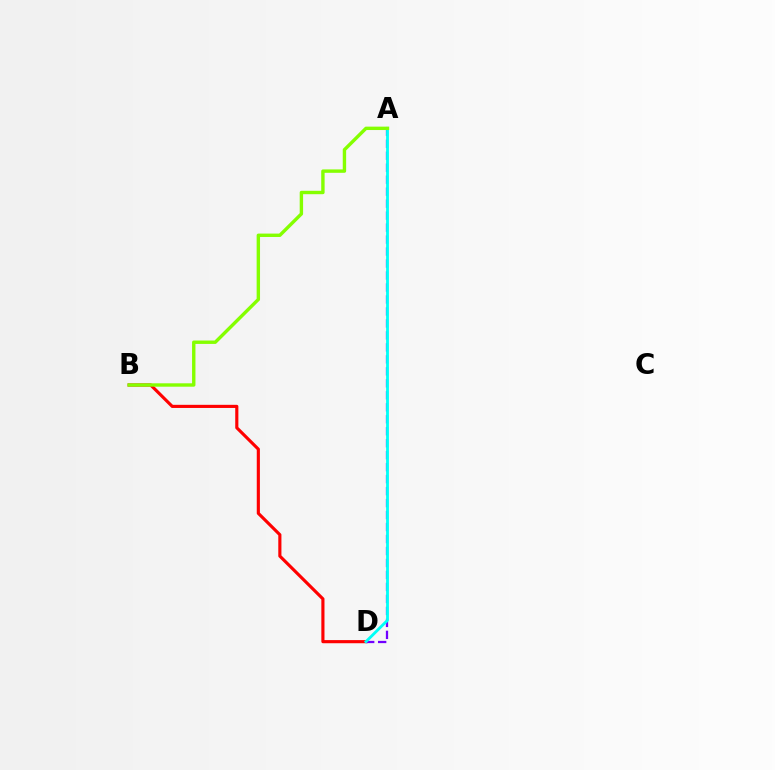{('B', 'D'): [{'color': '#ff0000', 'line_style': 'solid', 'thickness': 2.26}], ('A', 'D'): [{'color': '#7200ff', 'line_style': 'dashed', 'thickness': 1.63}, {'color': '#00fff6', 'line_style': 'solid', 'thickness': 2.04}], ('A', 'B'): [{'color': '#84ff00', 'line_style': 'solid', 'thickness': 2.44}]}